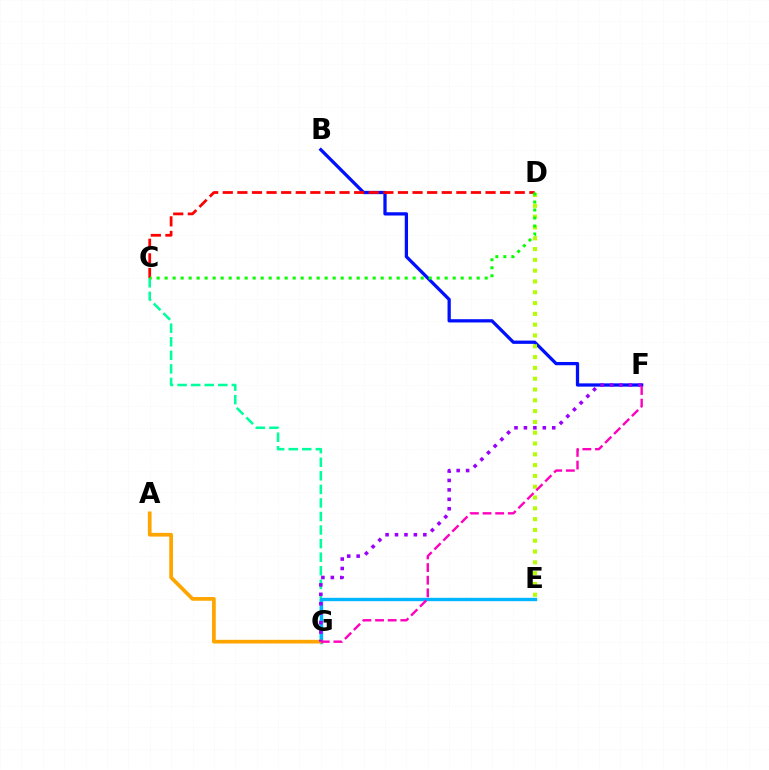{('B', 'F'): [{'color': '#0010ff', 'line_style': 'solid', 'thickness': 2.35}], ('C', 'G'): [{'color': '#00ff9d', 'line_style': 'dashed', 'thickness': 1.84}], ('D', 'E'): [{'color': '#b3ff00', 'line_style': 'dotted', 'thickness': 2.94}], ('C', 'D'): [{'color': '#ff0000', 'line_style': 'dashed', 'thickness': 1.98}, {'color': '#08ff00', 'line_style': 'dotted', 'thickness': 2.17}], ('E', 'G'): [{'color': '#00b5ff', 'line_style': 'solid', 'thickness': 2.44}], ('A', 'G'): [{'color': '#ffa500', 'line_style': 'solid', 'thickness': 2.67}], ('F', 'G'): [{'color': '#9b00ff', 'line_style': 'dotted', 'thickness': 2.57}, {'color': '#ff00bd', 'line_style': 'dashed', 'thickness': 1.72}]}